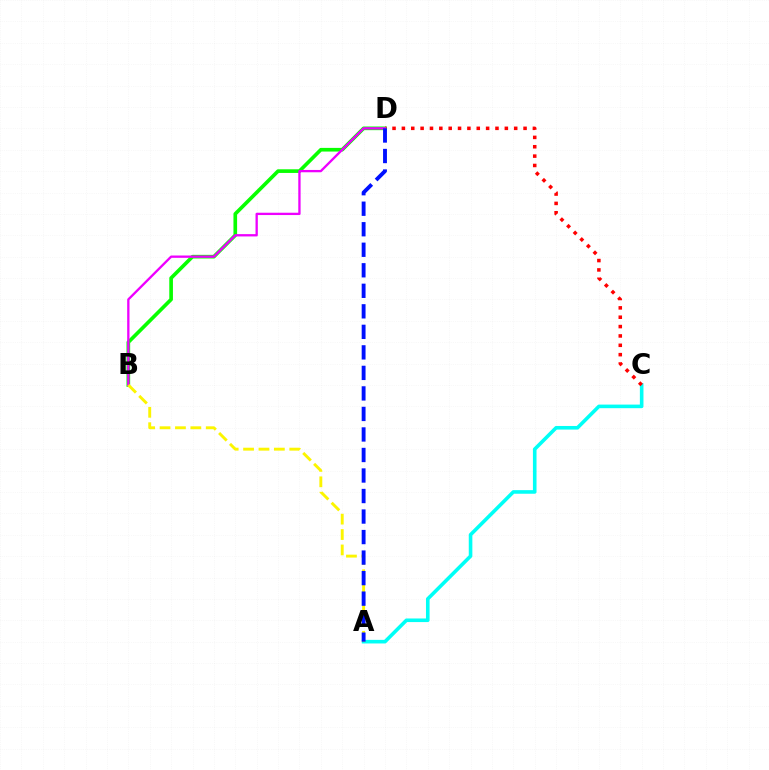{('A', 'C'): [{'color': '#00fff6', 'line_style': 'solid', 'thickness': 2.59}], ('B', 'D'): [{'color': '#08ff00', 'line_style': 'solid', 'thickness': 2.63}, {'color': '#ee00ff', 'line_style': 'solid', 'thickness': 1.67}], ('C', 'D'): [{'color': '#ff0000', 'line_style': 'dotted', 'thickness': 2.54}], ('A', 'B'): [{'color': '#fcf500', 'line_style': 'dashed', 'thickness': 2.09}], ('A', 'D'): [{'color': '#0010ff', 'line_style': 'dashed', 'thickness': 2.79}]}